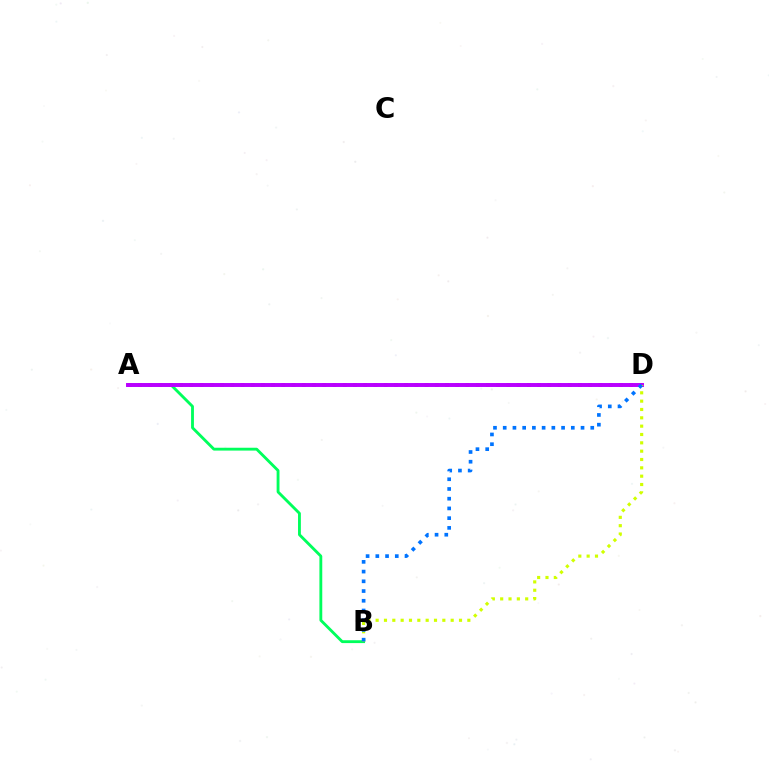{('A', 'B'): [{'color': '#00ff5c', 'line_style': 'solid', 'thickness': 2.05}], ('A', 'D'): [{'color': '#ff0000', 'line_style': 'dotted', 'thickness': 2.78}, {'color': '#b900ff', 'line_style': 'solid', 'thickness': 2.84}], ('B', 'D'): [{'color': '#d1ff00', 'line_style': 'dotted', 'thickness': 2.27}, {'color': '#0074ff', 'line_style': 'dotted', 'thickness': 2.64}]}